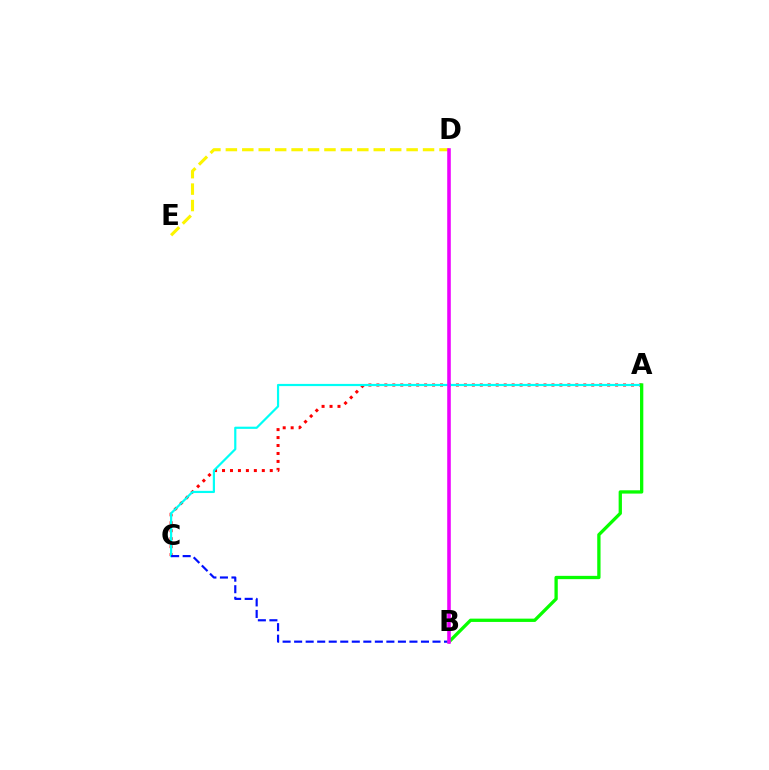{('D', 'E'): [{'color': '#fcf500', 'line_style': 'dashed', 'thickness': 2.23}], ('A', 'C'): [{'color': '#ff0000', 'line_style': 'dotted', 'thickness': 2.16}, {'color': '#00fff6', 'line_style': 'solid', 'thickness': 1.58}], ('B', 'C'): [{'color': '#0010ff', 'line_style': 'dashed', 'thickness': 1.57}], ('A', 'B'): [{'color': '#08ff00', 'line_style': 'solid', 'thickness': 2.38}], ('B', 'D'): [{'color': '#ee00ff', 'line_style': 'solid', 'thickness': 2.57}]}